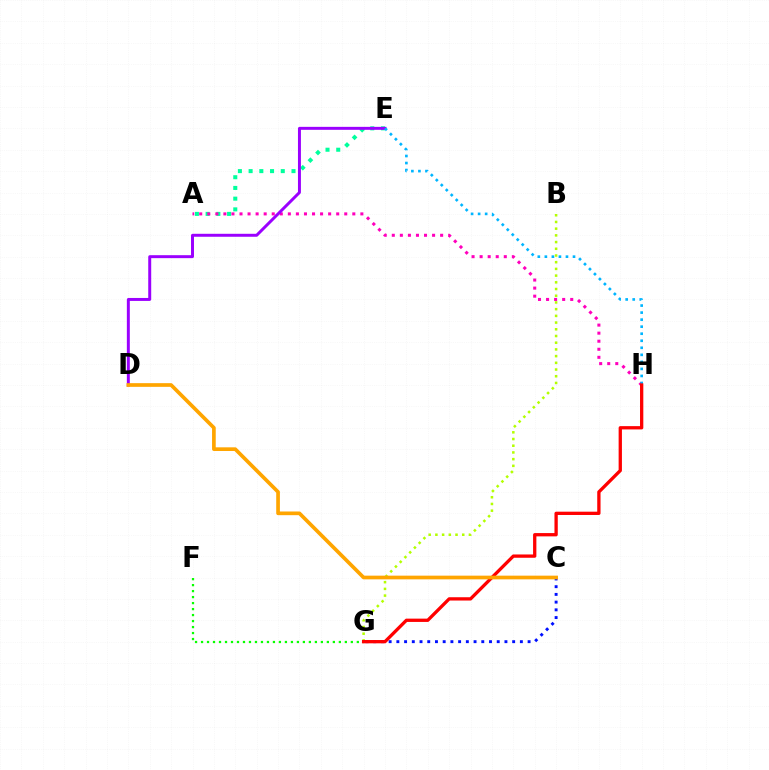{('B', 'G'): [{'color': '#b3ff00', 'line_style': 'dotted', 'thickness': 1.82}], ('A', 'E'): [{'color': '#00ff9d', 'line_style': 'dotted', 'thickness': 2.91}], ('A', 'H'): [{'color': '#ff00bd', 'line_style': 'dotted', 'thickness': 2.19}], ('D', 'E'): [{'color': '#9b00ff', 'line_style': 'solid', 'thickness': 2.14}], ('F', 'G'): [{'color': '#08ff00', 'line_style': 'dotted', 'thickness': 1.63}], ('E', 'H'): [{'color': '#00b5ff', 'line_style': 'dotted', 'thickness': 1.91}], ('C', 'G'): [{'color': '#0010ff', 'line_style': 'dotted', 'thickness': 2.1}], ('G', 'H'): [{'color': '#ff0000', 'line_style': 'solid', 'thickness': 2.37}], ('C', 'D'): [{'color': '#ffa500', 'line_style': 'solid', 'thickness': 2.65}]}